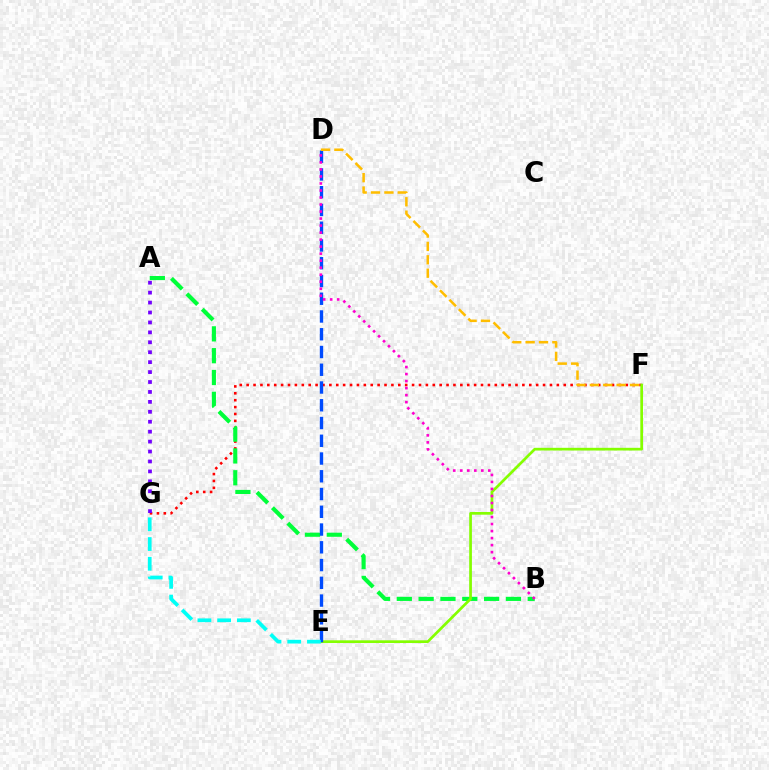{('F', 'G'): [{'color': '#ff0000', 'line_style': 'dotted', 'thickness': 1.87}], ('A', 'B'): [{'color': '#00ff39', 'line_style': 'dashed', 'thickness': 2.96}], ('E', 'F'): [{'color': '#84ff00', 'line_style': 'solid', 'thickness': 1.95}], ('D', 'E'): [{'color': '#004bff', 'line_style': 'dashed', 'thickness': 2.41}], ('B', 'D'): [{'color': '#ff00cf', 'line_style': 'dotted', 'thickness': 1.91}], ('D', 'F'): [{'color': '#ffbd00', 'line_style': 'dashed', 'thickness': 1.82}], ('E', 'G'): [{'color': '#00fff6', 'line_style': 'dashed', 'thickness': 2.68}], ('A', 'G'): [{'color': '#7200ff', 'line_style': 'dotted', 'thickness': 2.7}]}